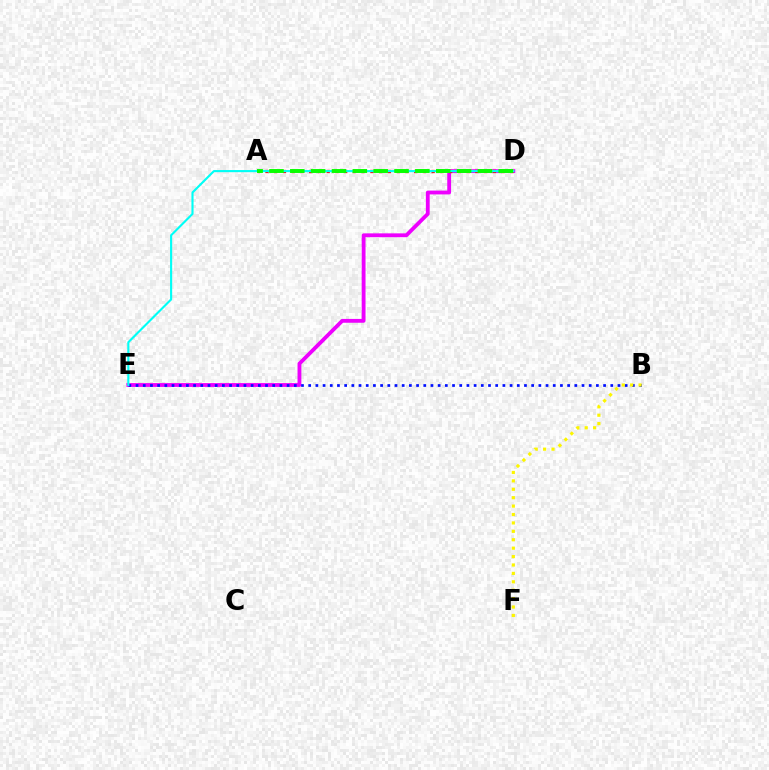{('D', 'E'): [{'color': '#ee00ff', 'line_style': 'solid', 'thickness': 2.76}, {'color': '#00fff6', 'line_style': 'solid', 'thickness': 1.53}], ('B', 'E'): [{'color': '#0010ff', 'line_style': 'dotted', 'thickness': 1.95}], ('A', 'D'): [{'color': '#ff0000', 'line_style': 'dotted', 'thickness': 2.38}, {'color': '#08ff00', 'line_style': 'dashed', 'thickness': 2.83}], ('B', 'F'): [{'color': '#fcf500', 'line_style': 'dotted', 'thickness': 2.29}]}